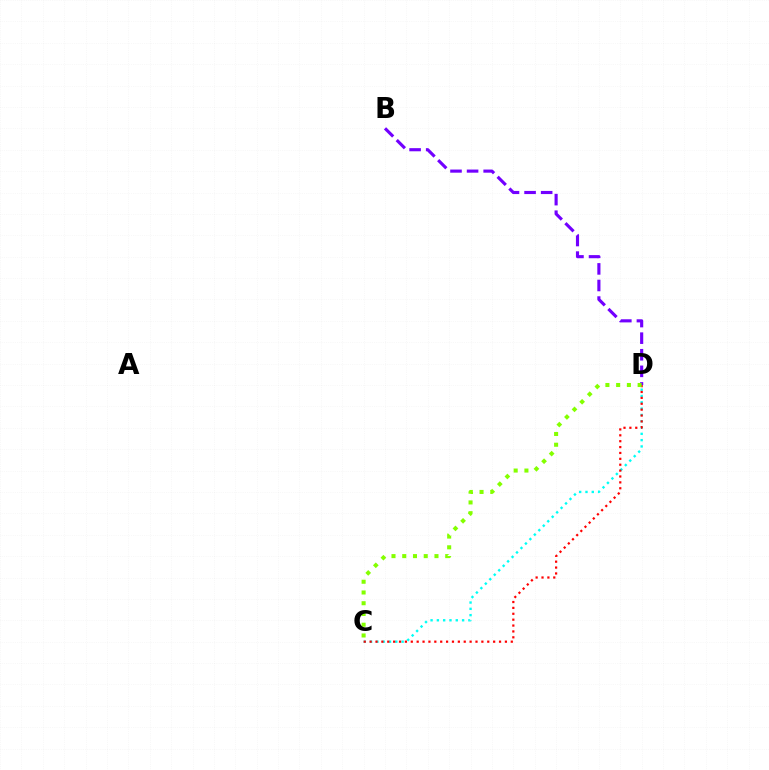{('C', 'D'): [{'color': '#00fff6', 'line_style': 'dotted', 'thickness': 1.71}, {'color': '#ff0000', 'line_style': 'dotted', 'thickness': 1.6}, {'color': '#84ff00', 'line_style': 'dotted', 'thickness': 2.92}], ('B', 'D'): [{'color': '#7200ff', 'line_style': 'dashed', 'thickness': 2.25}]}